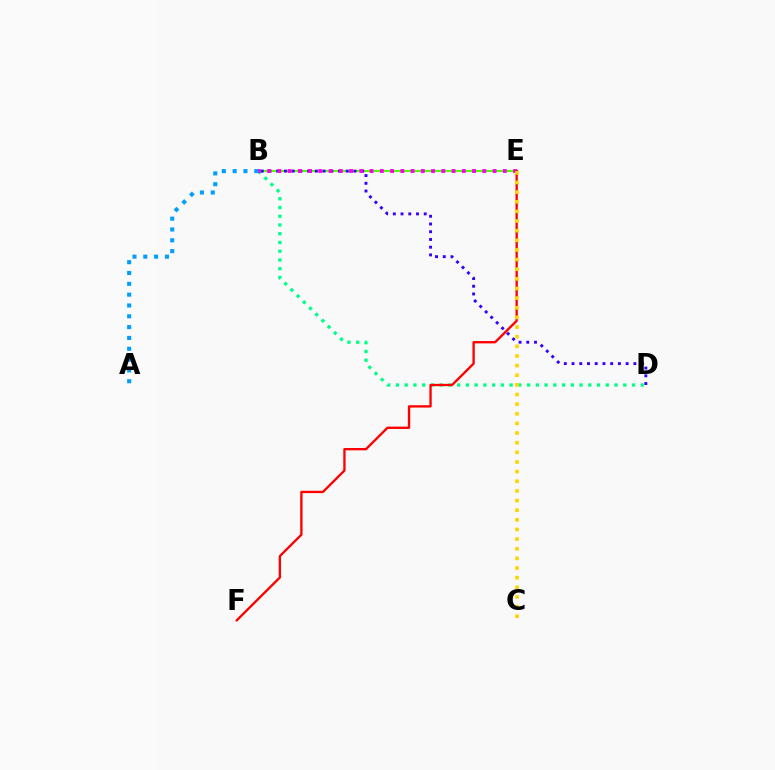{('B', 'D'): [{'color': '#00ff86', 'line_style': 'dotted', 'thickness': 2.38}, {'color': '#3700ff', 'line_style': 'dotted', 'thickness': 2.1}], ('B', 'E'): [{'color': '#4fff00', 'line_style': 'solid', 'thickness': 1.54}, {'color': '#ff00ed', 'line_style': 'dotted', 'thickness': 2.78}], ('A', 'B'): [{'color': '#009eff', 'line_style': 'dotted', 'thickness': 2.94}], ('E', 'F'): [{'color': '#ff0000', 'line_style': 'solid', 'thickness': 1.68}], ('C', 'E'): [{'color': '#ffd500', 'line_style': 'dotted', 'thickness': 2.62}]}